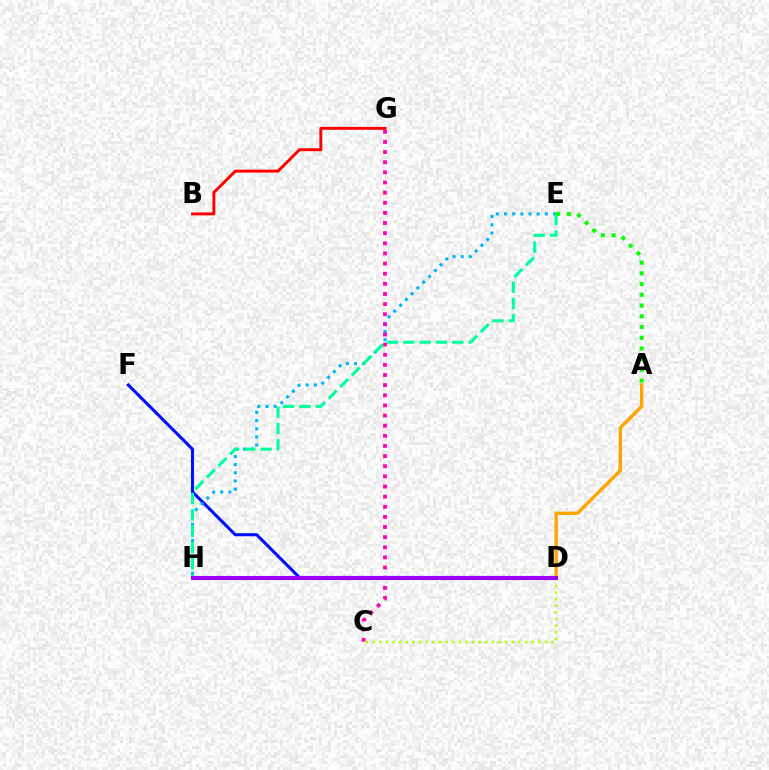{('B', 'G'): [{'color': '#ff0000', 'line_style': 'solid', 'thickness': 2.1}], ('C', 'D'): [{'color': '#b3ff00', 'line_style': 'dotted', 'thickness': 1.8}], ('D', 'F'): [{'color': '#0010ff', 'line_style': 'solid', 'thickness': 2.21}], ('A', 'D'): [{'color': '#ffa500', 'line_style': 'solid', 'thickness': 2.45}], ('E', 'H'): [{'color': '#00b5ff', 'line_style': 'dotted', 'thickness': 2.22}, {'color': '#00ff9d', 'line_style': 'dashed', 'thickness': 2.22}], ('C', 'G'): [{'color': '#ff00bd', 'line_style': 'dotted', 'thickness': 2.75}], ('D', 'H'): [{'color': '#9b00ff', 'line_style': 'solid', 'thickness': 2.93}], ('A', 'E'): [{'color': '#08ff00', 'line_style': 'dotted', 'thickness': 2.91}]}